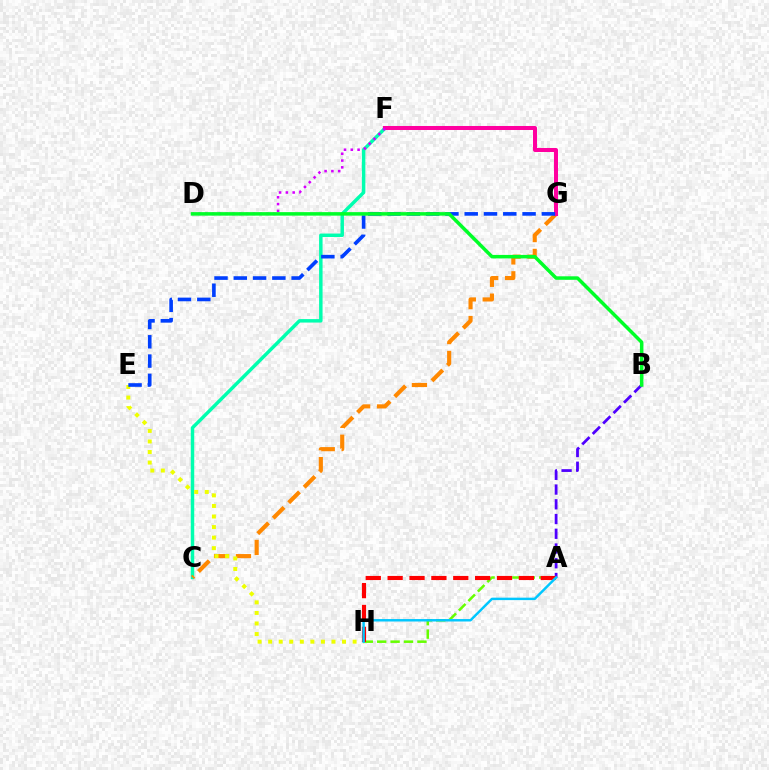{('C', 'F'): [{'color': '#00ffaf', 'line_style': 'solid', 'thickness': 2.49}], ('C', 'G'): [{'color': '#ff8800', 'line_style': 'dashed', 'thickness': 2.97}], ('A', 'H'): [{'color': '#66ff00', 'line_style': 'dashed', 'thickness': 1.82}, {'color': '#ff0000', 'line_style': 'dashed', 'thickness': 2.97}, {'color': '#00c7ff', 'line_style': 'solid', 'thickness': 1.76}], ('F', 'G'): [{'color': '#ff00a0', 'line_style': 'solid', 'thickness': 2.89}], ('E', 'H'): [{'color': '#eeff00', 'line_style': 'dotted', 'thickness': 2.87}], ('A', 'B'): [{'color': '#4f00ff', 'line_style': 'dashed', 'thickness': 2.0}], ('D', 'F'): [{'color': '#d600ff', 'line_style': 'dotted', 'thickness': 1.85}], ('E', 'G'): [{'color': '#003fff', 'line_style': 'dashed', 'thickness': 2.62}], ('B', 'D'): [{'color': '#00ff27', 'line_style': 'solid', 'thickness': 2.52}]}